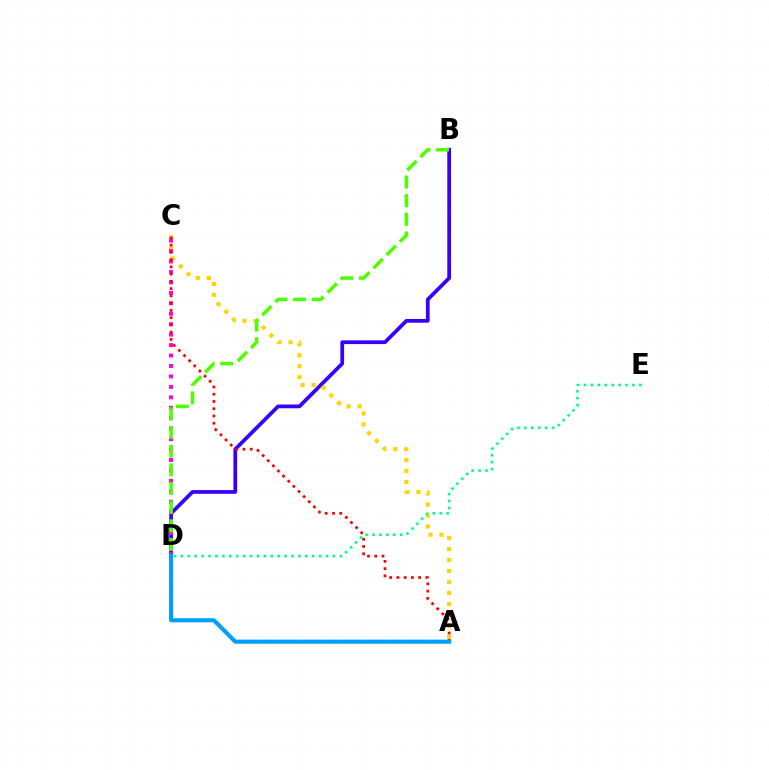{('B', 'D'): [{'color': '#3700ff', 'line_style': 'solid', 'thickness': 2.7}, {'color': '#4fff00', 'line_style': 'dashed', 'thickness': 2.54}], ('A', 'C'): [{'color': '#ffd500', 'line_style': 'dotted', 'thickness': 2.98}, {'color': '#ff0000', 'line_style': 'dotted', 'thickness': 1.97}], ('D', 'E'): [{'color': '#00ff86', 'line_style': 'dotted', 'thickness': 1.88}], ('C', 'D'): [{'color': '#ff00ed', 'line_style': 'dotted', 'thickness': 2.84}], ('A', 'D'): [{'color': '#009eff', 'line_style': 'solid', 'thickness': 2.95}]}